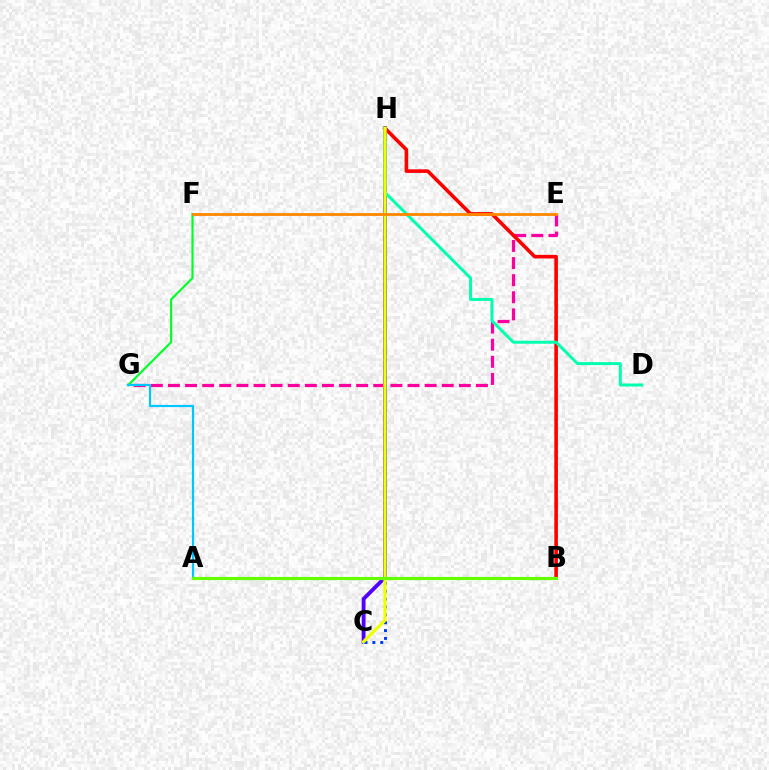{('F', 'G'): [{'color': '#00ff27', 'line_style': 'solid', 'thickness': 1.56}], ('C', 'H'): [{'color': '#4f00ff', 'line_style': 'solid', 'thickness': 2.75}, {'color': '#003fff', 'line_style': 'dotted', 'thickness': 2.14}, {'color': '#eeff00', 'line_style': 'solid', 'thickness': 2.33}], ('E', 'G'): [{'color': '#ff00a0', 'line_style': 'dashed', 'thickness': 2.32}], ('B', 'H'): [{'color': '#ff0000', 'line_style': 'solid', 'thickness': 2.59}], ('A', 'B'): [{'color': '#d600ff', 'line_style': 'dotted', 'thickness': 1.81}, {'color': '#66ff00', 'line_style': 'solid', 'thickness': 2.26}], ('A', 'G'): [{'color': '#00c7ff', 'line_style': 'solid', 'thickness': 1.57}], ('D', 'H'): [{'color': '#00ffaf', 'line_style': 'solid', 'thickness': 2.15}], ('E', 'F'): [{'color': '#ff8800', 'line_style': 'solid', 'thickness': 2.03}]}